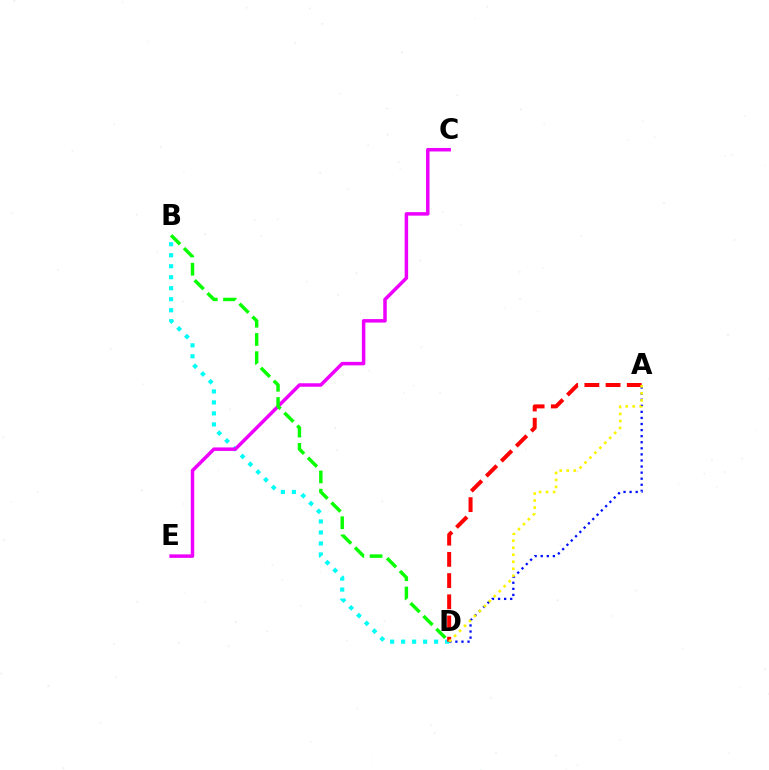{('A', 'D'): [{'color': '#0010ff', 'line_style': 'dotted', 'thickness': 1.65}, {'color': '#ff0000', 'line_style': 'dashed', 'thickness': 2.88}, {'color': '#fcf500', 'line_style': 'dotted', 'thickness': 1.9}], ('B', 'D'): [{'color': '#00fff6', 'line_style': 'dotted', 'thickness': 2.99}, {'color': '#08ff00', 'line_style': 'dashed', 'thickness': 2.48}], ('C', 'E'): [{'color': '#ee00ff', 'line_style': 'solid', 'thickness': 2.51}]}